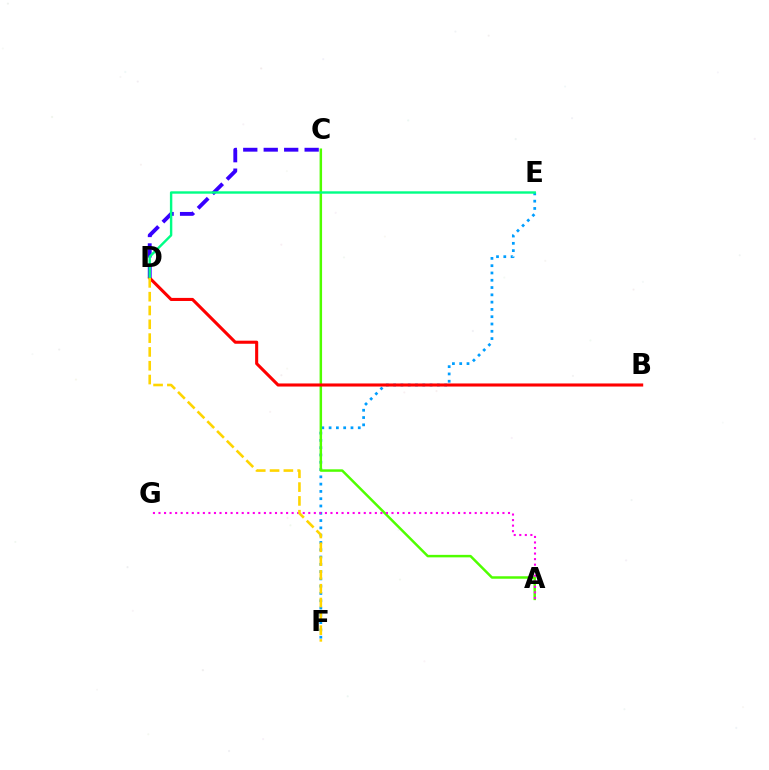{('E', 'F'): [{'color': '#009eff', 'line_style': 'dotted', 'thickness': 1.98}], ('A', 'C'): [{'color': '#4fff00', 'line_style': 'solid', 'thickness': 1.79}], ('C', 'D'): [{'color': '#3700ff', 'line_style': 'dashed', 'thickness': 2.78}], ('B', 'D'): [{'color': '#ff0000', 'line_style': 'solid', 'thickness': 2.22}], ('D', 'E'): [{'color': '#00ff86', 'line_style': 'solid', 'thickness': 1.73}], ('A', 'G'): [{'color': '#ff00ed', 'line_style': 'dotted', 'thickness': 1.51}], ('D', 'F'): [{'color': '#ffd500', 'line_style': 'dashed', 'thickness': 1.88}]}